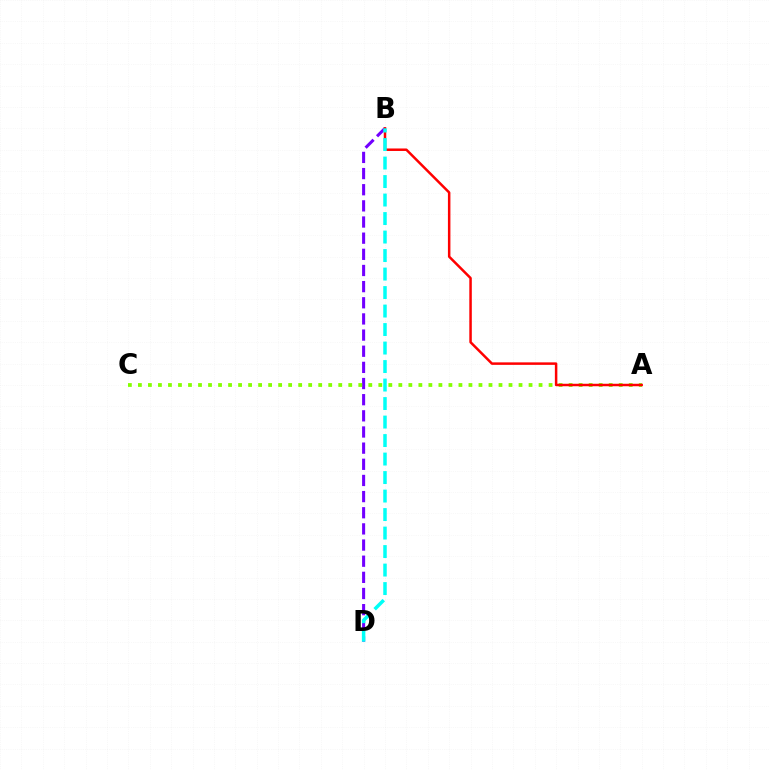{('B', 'D'): [{'color': '#7200ff', 'line_style': 'dashed', 'thickness': 2.19}, {'color': '#00fff6', 'line_style': 'dashed', 'thickness': 2.51}], ('A', 'C'): [{'color': '#84ff00', 'line_style': 'dotted', 'thickness': 2.72}], ('A', 'B'): [{'color': '#ff0000', 'line_style': 'solid', 'thickness': 1.8}]}